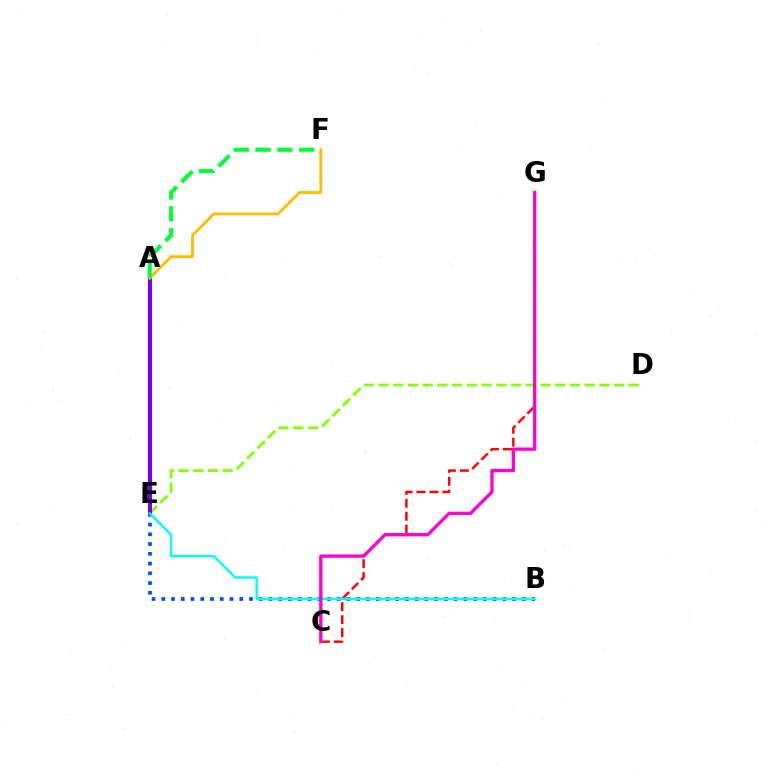{('D', 'E'): [{'color': '#84ff00', 'line_style': 'dashed', 'thickness': 2.0}], ('B', 'E'): [{'color': '#004bff', 'line_style': 'dotted', 'thickness': 2.65}, {'color': '#00fff6', 'line_style': 'solid', 'thickness': 1.73}], ('A', 'E'): [{'color': '#7200ff', 'line_style': 'solid', 'thickness': 2.94}], ('C', 'G'): [{'color': '#ff0000', 'line_style': 'dashed', 'thickness': 1.76}, {'color': '#ff00cf', 'line_style': 'solid', 'thickness': 2.37}], ('A', 'F'): [{'color': '#ffbd00', 'line_style': 'solid', 'thickness': 2.02}, {'color': '#00ff39', 'line_style': 'dashed', 'thickness': 2.97}]}